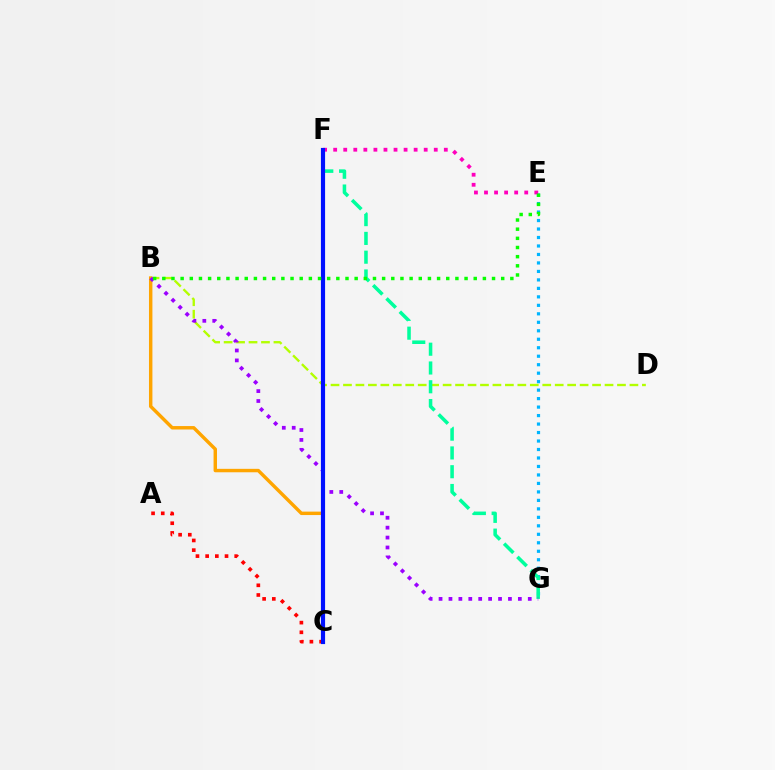{('A', 'C'): [{'color': '#ff0000', 'line_style': 'dotted', 'thickness': 2.63}], ('E', 'G'): [{'color': '#00b5ff', 'line_style': 'dotted', 'thickness': 2.3}], ('B', 'D'): [{'color': '#b3ff00', 'line_style': 'dashed', 'thickness': 1.69}], ('B', 'C'): [{'color': '#ffa500', 'line_style': 'solid', 'thickness': 2.47}], ('F', 'G'): [{'color': '#00ff9d', 'line_style': 'dashed', 'thickness': 2.55}], ('B', 'G'): [{'color': '#9b00ff', 'line_style': 'dotted', 'thickness': 2.69}], ('E', 'F'): [{'color': '#ff00bd', 'line_style': 'dotted', 'thickness': 2.73}], ('C', 'F'): [{'color': '#0010ff', 'line_style': 'solid', 'thickness': 3.0}], ('B', 'E'): [{'color': '#08ff00', 'line_style': 'dotted', 'thickness': 2.49}]}